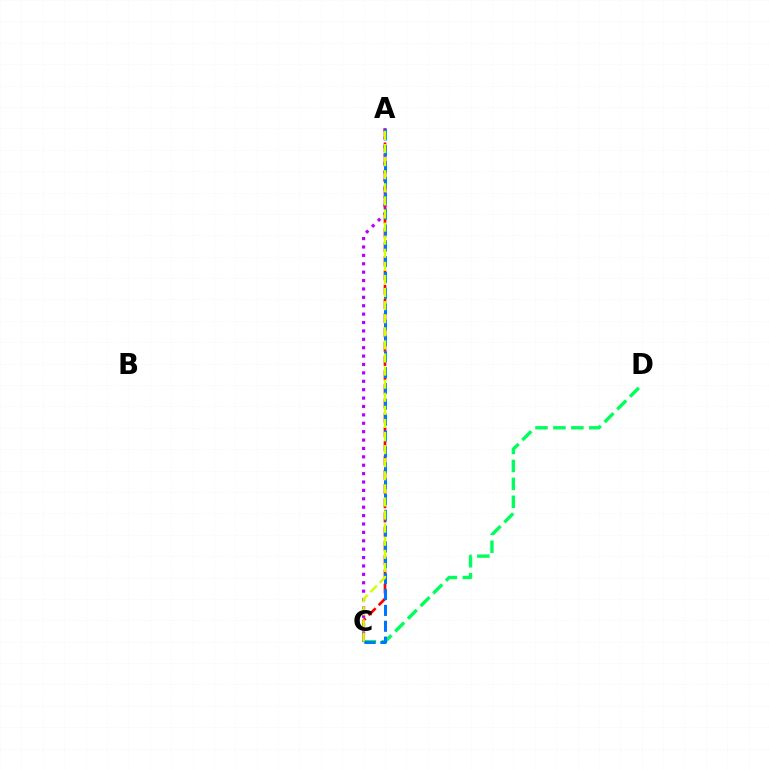{('A', 'C'): [{'color': '#ff0000', 'line_style': 'dashed', 'thickness': 1.93}, {'color': '#b900ff', 'line_style': 'dotted', 'thickness': 2.28}, {'color': '#0074ff', 'line_style': 'dashed', 'thickness': 2.15}, {'color': '#d1ff00', 'line_style': 'dashed', 'thickness': 1.78}], ('C', 'D'): [{'color': '#00ff5c', 'line_style': 'dashed', 'thickness': 2.44}]}